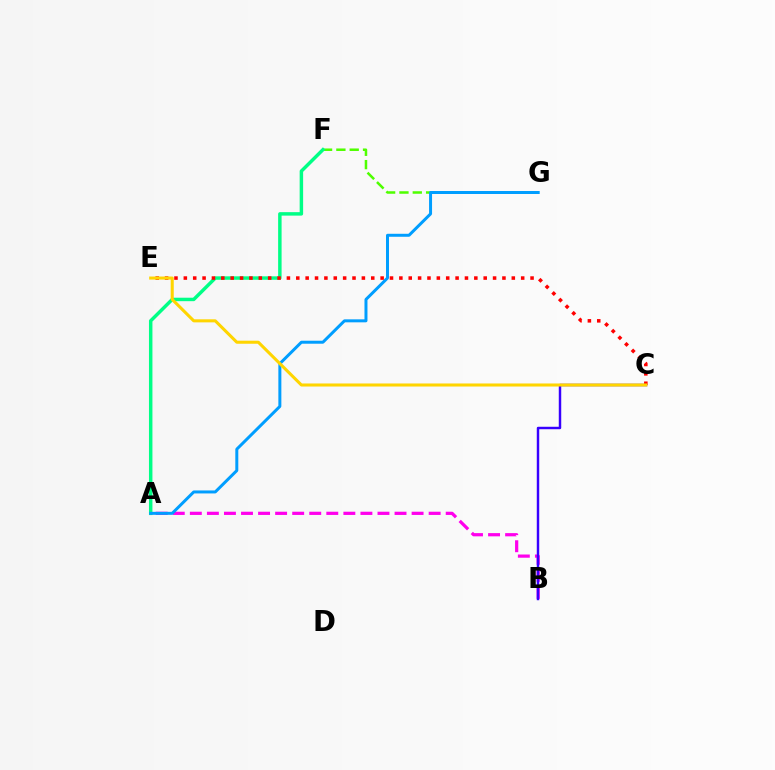{('F', 'G'): [{'color': '#4fff00', 'line_style': 'dashed', 'thickness': 1.81}], ('A', 'B'): [{'color': '#ff00ed', 'line_style': 'dashed', 'thickness': 2.32}], ('A', 'F'): [{'color': '#00ff86', 'line_style': 'solid', 'thickness': 2.49}], ('B', 'C'): [{'color': '#3700ff', 'line_style': 'solid', 'thickness': 1.77}], ('A', 'G'): [{'color': '#009eff', 'line_style': 'solid', 'thickness': 2.15}], ('C', 'E'): [{'color': '#ff0000', 'line_style': 'dotted', 'thickness': 2.55}, {'color': '#ffd500', 'line_style': 'solid', 'thickness': 2.2}]}